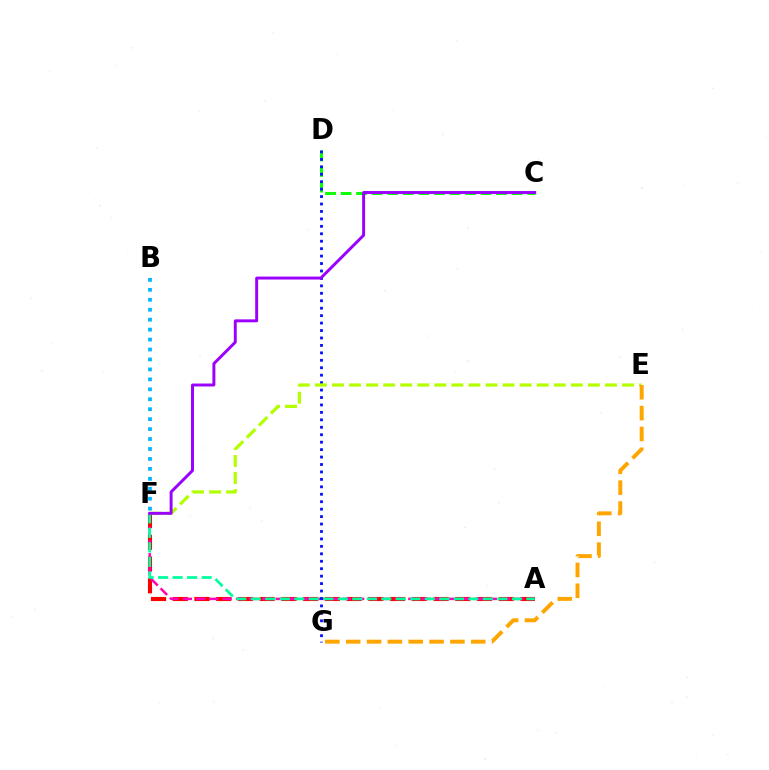{('A', 'F'): [{'color': '#ff0000', 'line_style': 'dashed', 'thickness': 2.95}, {'color': '#ff00bd', 'line_style': 'dashed', 'thickness': 1.8}, {'color': '#00ff9d', 'line_style': 'dashed', 'thickness': 1.97}], ('C', 'D'): [{'color': '#08ff00', 'line_style': 'dashed', 'thickness': 2.11}], ('D', 'G'): [{'color': '#0010ff', 'line_style': 'dotted', 'thickness': 2.02}], ('E', 'F'): [{'color': '#b3ff00', 'line_style': 'dashed', 'thickness': 2.32}], ('E', 'G'): [{'color': '#ffa500', 'line_style': 'dashed', 'thickness': 2.83}], ('B', 'F'): [{'color': '#00b5ff', 'line_style': 'dotted', 'thickness': 2.7}], ('C', 'F'): [{'color': '#9b00ff', 'line_style': 'solid', 'thickness': 2.12}]}